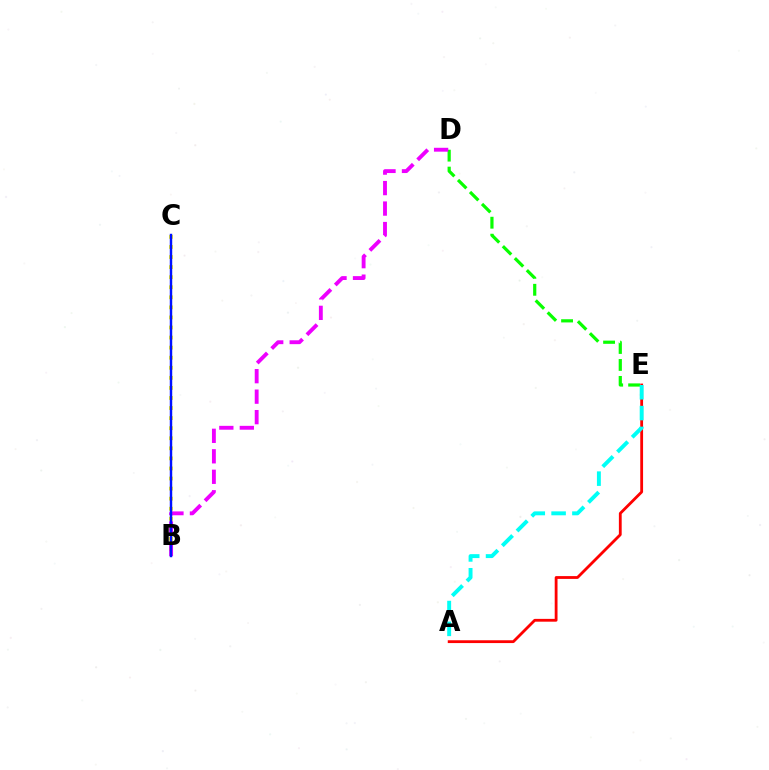{('D', 'E'): [{'color': '#08ff00', 'line_style': 'dashed', 'thickness': 2.3}], ('B', 'C'): [{'color': '#fcf500', 'line_style': 'dotted', 'thickness': 2.74}, {'color': '#0010ff', 'line_style': 'solid', 'thickness': 1.76}], ('B', 'D'): [{'color': '#ee00ff', 'line_style': 'dashed', 'thickness': 2.78}], ('A', 'E'): [{'color': '#ff0000', 'line_style': 'solid', 'thickness': 2.02}, {'color': '#00fff6', 'line_style': 'dashed', 'thickness': 2.83}]}